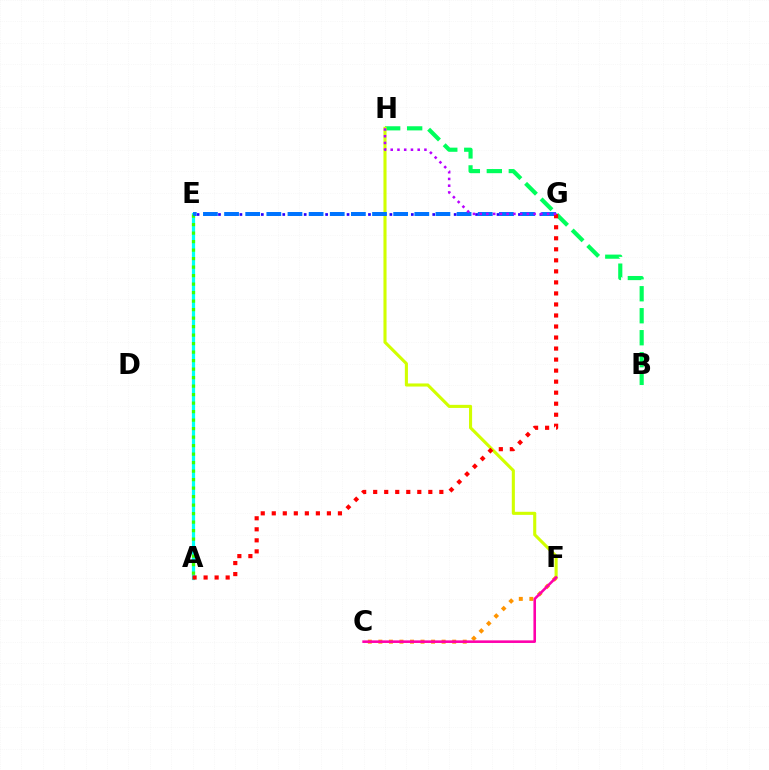{('B', 'H'): [{'color': '#00ff5c', 'line_style': 'dashed', 'thickness': 2.99}], ('A', 'E'): [{'color': '#00fff6', 'line_style': 'solid', 'thickness': 2.32}, {'color': '#3dff00', 'line_style': 'dotted', 'thickness': 2.31}], ('F', 'H'): [{'color': '#d1ff00', 'line_style': 'solid', 'thickness': 2.23}], ('E', 'G'): [{'color': '#2500ff', 'line_style': 'dotted', 'thickness': 1.94}, {'color': '#0074ff', 'line_style': 'dashed', 'thickness': 2.87}], ('C', 'F'): [{'color': '#ff9400', 'line_style': 'dotted', 'thickness': 2.86}, {'color': '#ff00ac', 'line_style': 'solid', 'thickness': 1.86}], ('A', 'G'): [{'color': '#ff0000', 'line_style': 'dotted', 'thickness': 3.0}], ('G', 'H'): [{'color': '#b900ff', 'line_style': 'dotted', 'thickness': 1.83}]}